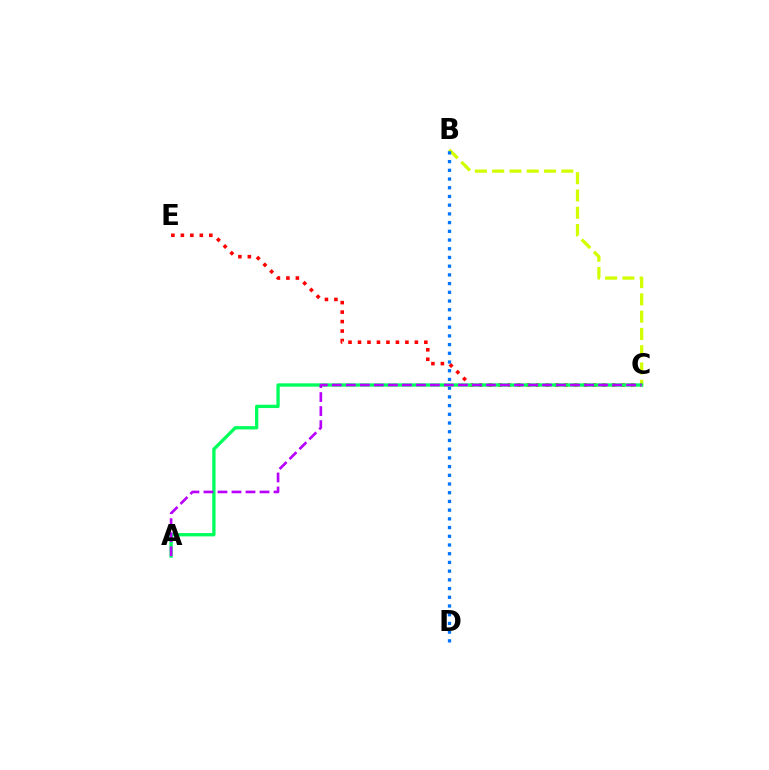{('B', 'C'): [{'color': '#d1ff00', 'line_style': 'dashed', 'thickness': 2.35}], ('C', 'E'): [{'color': '#ff0000', 'line_style': 'dotted', 'thickness': 2.58}], ('B', 'D'): [{'color': '#0074ff', 'line_style': 'dotted', 'thickness': 2.37}], ('A', 'C'): [{'color': '#00ff5c', 'line_style': 'solid', 'thickness': 2.39}, {'color': '#b900ff', 'line_style': 'dashed', 'thickness': 1.9}]}